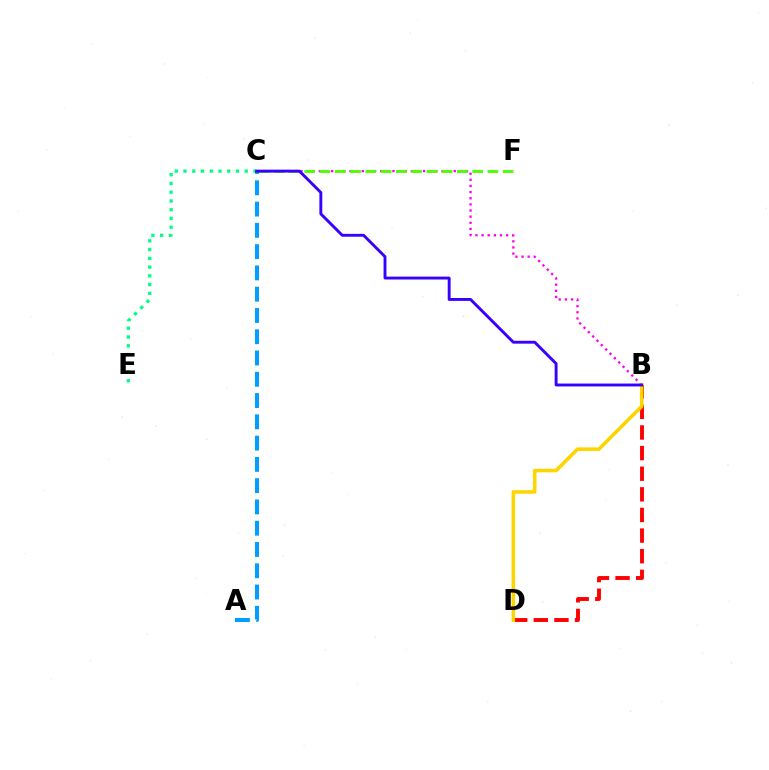{('B', 'C'): [{'color': '#ff00ed', 'line_style': 'dotted', 'thickness': 1.67}, {'color': '#3700ff', 'line_style': 'solid', 'thickness': 2.08}], ('C', 'E'): [{'color': '#00ff86', 'line_style': 'dotted', 'thickness': 2.38}], ('A', 'C'): [{'color': '#009eff', 'line_style': 'dashed', 'thickness': 2.89}], ('C', 'F'): [{'color': '#4fff00', 'line_style': 'dashed', 'thickness': 2.07}], ('B', 'D'): [{'color': '#ff0000', 'line_style': 'dashed', 'thickness': 2.8}, {'color': '#ffd500', 'line_style': 'solid', 'thickness': 2.56}]}